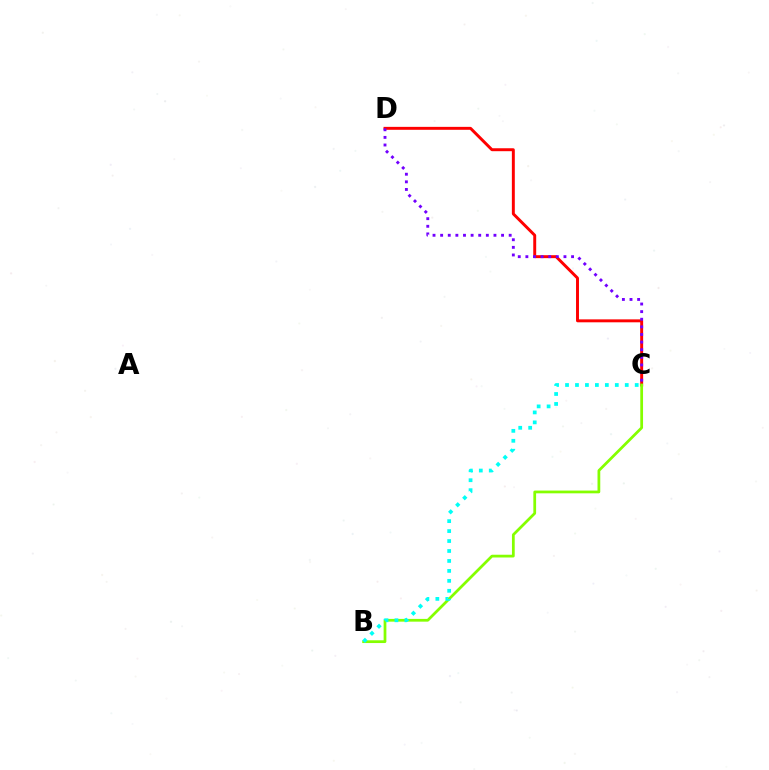{('C', 'D'): [{'color': '#ff0000', 'line_style': 'solid', 'thickness': 2.12}, {'color': '#7200ff', 'line_style': 'dotted', 'thickness': 2.07}], ('B', 'C'): [{'color': '#84ff00', 'line_style': 'solid', 'thickness': 1.98}, {'color': '#00fff6', 'line_style': 'dotted', 'thickness': 2.7}]}